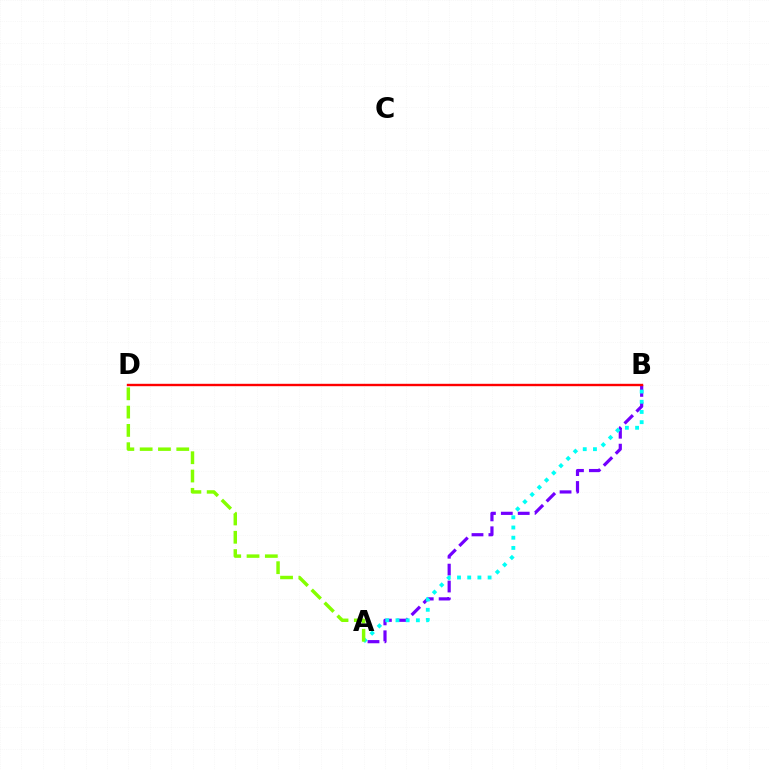{('A', 'B'): [{'color': '#7200ff', 'line_style': 'dashed', 'thickness': 2.3}, {'color': '#00fff6', 'line_style': 'dotted', 'thickness': 2.77}], ('A', 'D'): [{'color': '#84ff00', 'line_style': 'dashed', 'thickness': 2.49}], ('B', 'D'): [{'color': '#ff0000', 'line_style': 'solid', 'thickness': 1.72}]}